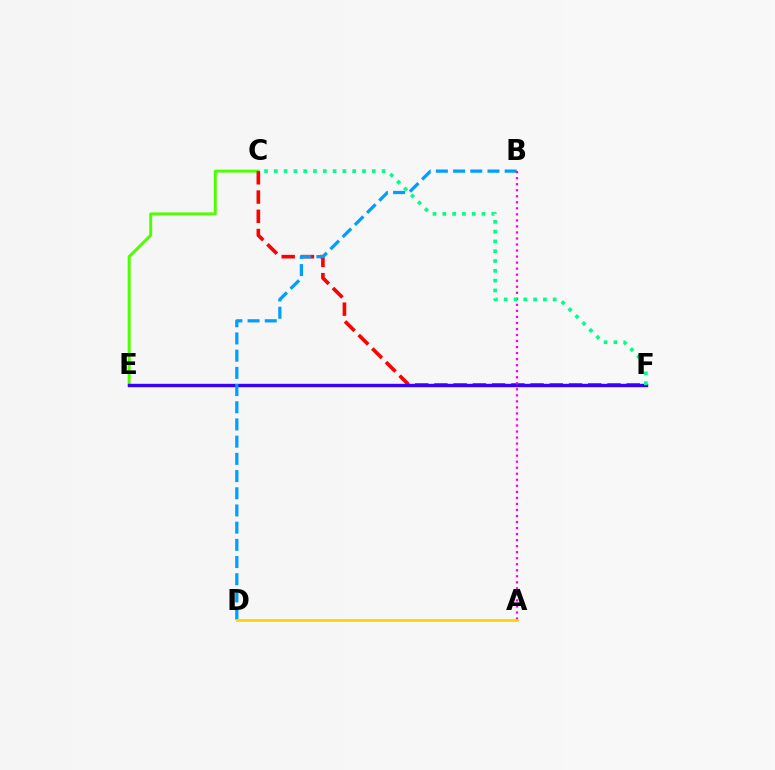{('C', 'E'): [{'color': '#4fff00', 'line_style': 'solid', 'thickness': 2.13}], ('C', 'F'): [{'color': '#ff0000', 'line_style': 'dashed', 'thickness': 2.61}, {'color': '#00ff86', 'line_style': 'dotted', 'thickness': 2.66}], ('E', 'F'): [{'color': '#3700ff', 'line_style': 'solid', 'thickness': 2.44}], ('B', 'D'): [{'color': '#009eff', 'line_style': 'dashed', 'thickness': 2.34}], ('A', 'B'): [{'color': '#ff00ed', 'line_style': 'dotted', 'thickness': 1.64}], ('A', 'D'): [{'color': '#ffd500', 'line_style': 'solid', 'thickness': 2.0}]}